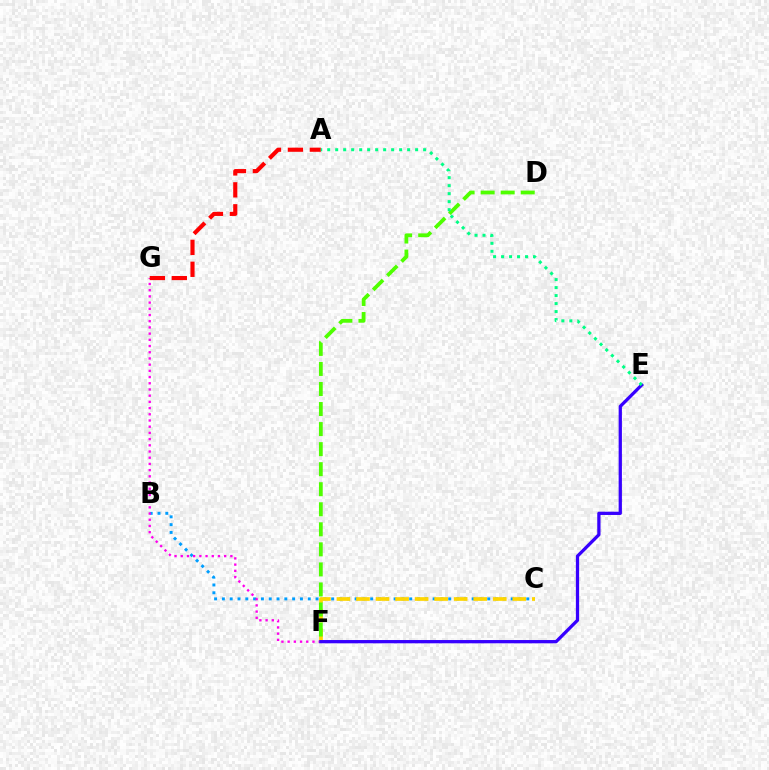{('B', 'C'): [{'color': '#009eff', 'line_style': 'dotted', 'thickness': 2.12}], ('F', 'G'): [{'color': '#ff00ed', 'line_style': 'dotted', 'thickness': 1.69}], ('C', 'F'): [{'color': '#ffd500', 'line_style': 'dashed', 'thickness': 2.65}], ('D', 'F'): [{'color': '#4fff00', 'line_style': 'dashed', 'thickness': 2.72}], ('A', 'G'): [{'color': '#ff0000', 'line_style': 'dashed', 'thickness': 2.98}], ('E', 'F'): [{'color': '#3700ff', 'line_style': 'solid', 'thickness': 2.35}], ('A', 'E'): [{'color': '#00ff86', 'line_style': 'dotted', 'thickness': 2.17}]}